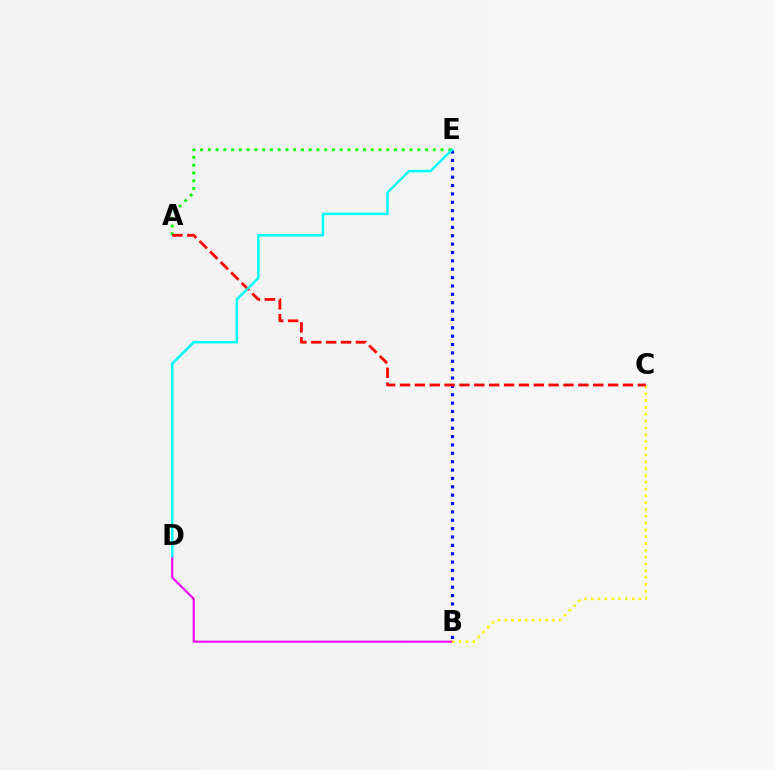{('B', 'D'): [{'color': '#ee00ff', 'line_style': 'solid', 'thickness': 1.51}], ('B', 'C'): [{'color': '#fcf500', 'line_style': 'dotted', 'thickness': 1.85}], ('B', 'E'): [{'color': '#0010ff', 'line_style': 'dotted', 'thickness': 2.27}], ('A', 'E'): [{'color': '#08ff00', 'line_style': 'dotted', 'thickness': 2.11}], ('A', 'C'): [{'color': '#ff0000', 'line_style': 'dashed', 'thickness': 2.02}], ('D', 'E'): [{'color': '#00fff6', 'line_style': 'solid', 'thickness': 1.8}]}